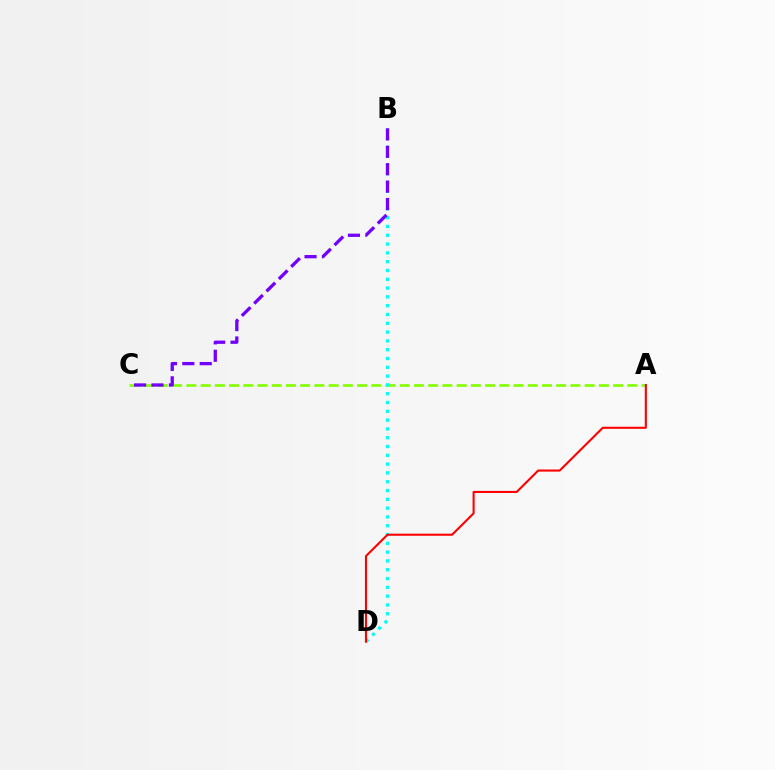{('A', 'C'): [{'color': '#84ff00', 'line_style': 'dashed', 'thickness': 1.93}], ('B', 'D'): [{'color': '#00fff6', 'line_style': 'dotted', 'thickness': 2.39}], ('B', 'C'): [{'color': '#7200ff', 'line_style': 'dashed', 'thickness': 2.36}], ('A', 'D'): [{'color': '#ff0000', 'line_style': 'solid', 'thickness': 1.51}]}